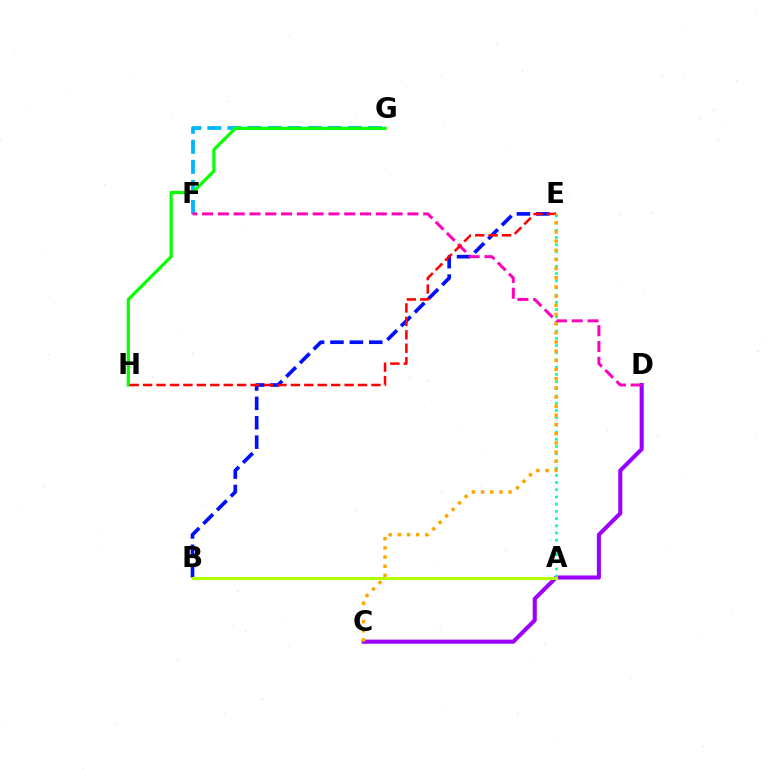{('B', 'E'): [{'color': '#0010ff', 'line_style': 'dashed', 'thickness': 2.63}], ('C', 'D'): [{'color': '#9b00ff', 'line_style': 'solid', 'thickness': 2.93}], ('A', 'E'): [{'color': '#00ff9d', 'line_style': 'dotted', 'thickness': 1.96}], ('F', 'G'): [{'color': '#00b5ff', 'line_style': 'dashed', 'thickness': 2.73}], ('D', 'F'): [{'color': '#ff00bd', 'line_style': 'dashed', 'thickness': 2.15}], ('G', 'H'): [{'color': '#08ff00', 'line_style': 'solid', 'thickness': 2.32}], ('E', 'H'): [{'color': '#ff0000', 'line_style': 'dashed', 'thickness': 1.82}], ('A', 'B'): [{'color': '#b3ff00', 'line_style': 'solid', 'thickness': 2.22}], ('C', 'E'): [{'color': '#ffa500', 'line_style': 'dotted', 'thickness': 2.49}]}